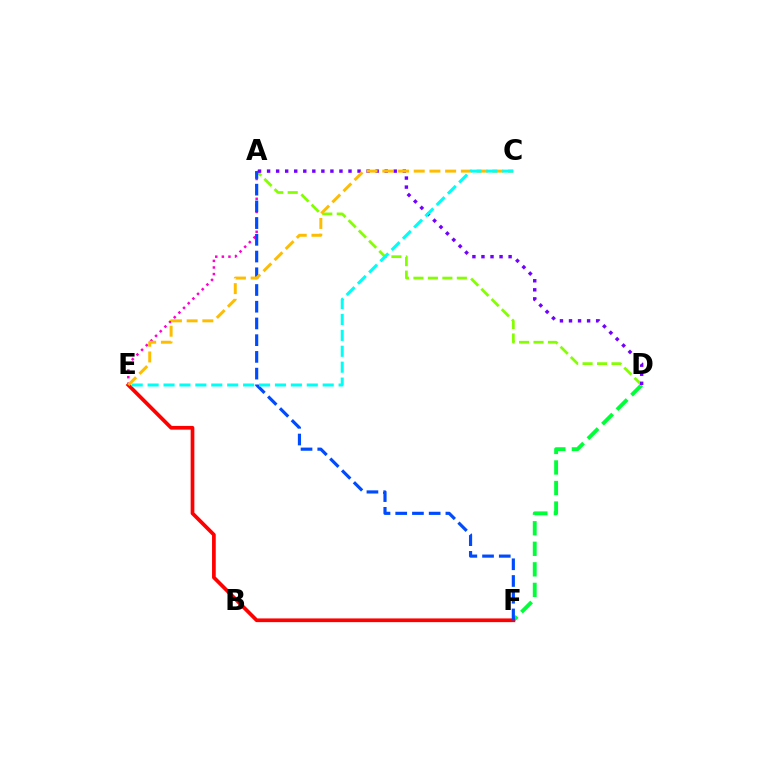{('D', 'F'): [{'color': '#00ff39', 'line_style': 'dashed', 'thickness': 2.79}], ('E', 'F'): [{'color': '#ff0000', 'line_style': 'solid', 'thickness': 2.67}], ('A', 'E'): [{'color': '#ff00cf', 'line_style': 'dotted', 'thickness': 1.79}], ('A', 'D'): [{'color': '#84ff00', 'line_style': 'dashed', 'thickness': 1.97}, {'color': '#7200ff', 'line_style': 'dotted', 'thickness': 2.46}], ('A', 'F'): [{'color': '#004bff', 'line_style': 'dashed', 'thickness': 2.27}], ('C', 'E'): [{'color': '#ffbd00', 'line_style': 'dashed', 'thickness': 2.13}, {'color': '#00fff6', 'line_style': 'dashed', 'thickness': 2.16}]}